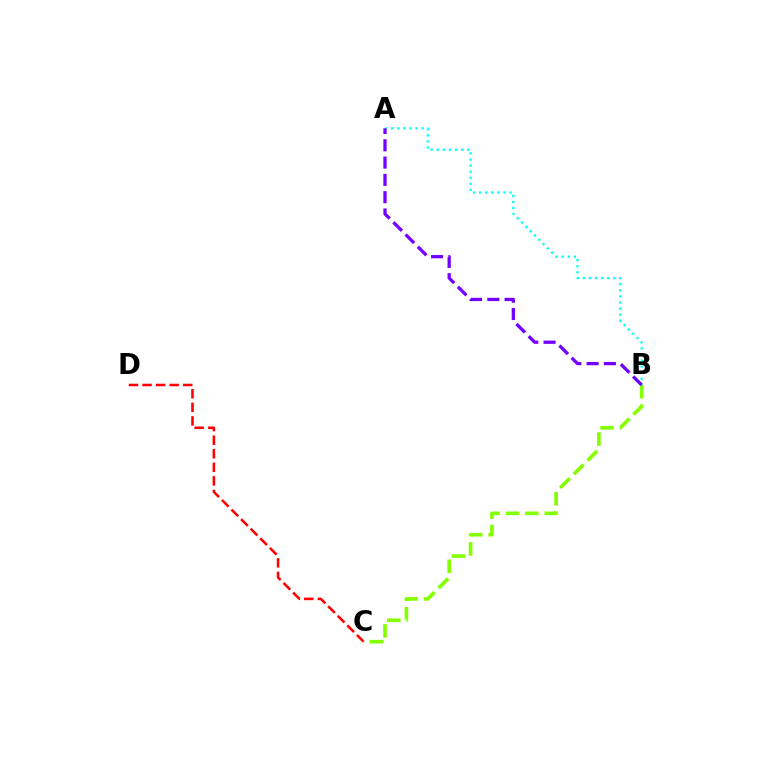{('C', 'D'): [{'color': '#ff0000', 'line_style': 'dashed', 'thickness': 1.84}], ('A', 'B'): [{'color': '#00fff6', 'line_style': 'dotted', 'thickness': 1.65}, {'color': '#7200ff', 'line_style': 'dashed', 'thickness': 2.35}], ('B', 'C'): [{'color': '#84ff00', 'line_style': 'dashed', 'thickness': 2.63}]}